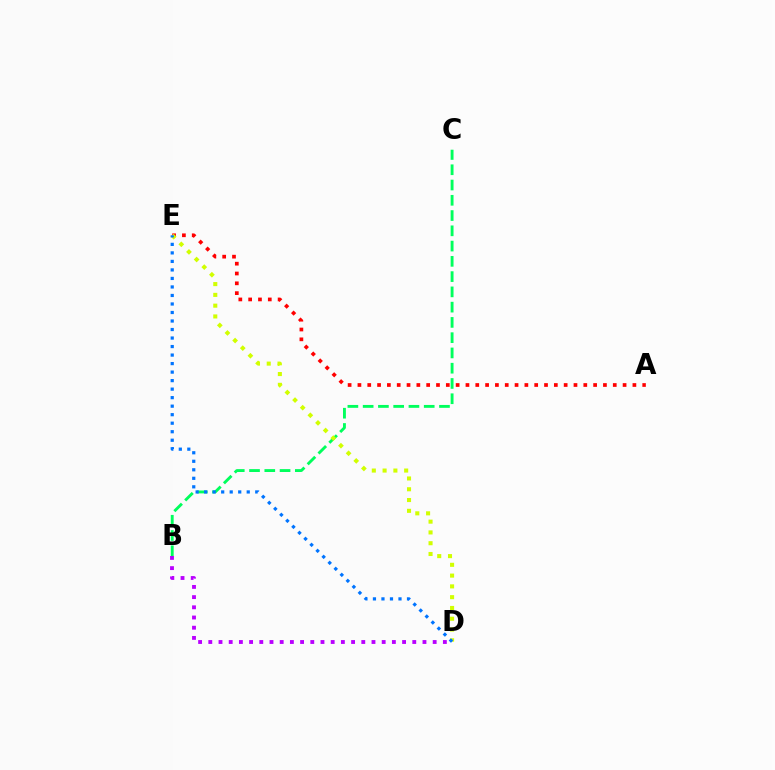{('A', 'E'): [{'color': '#ff0000', 'line_style': 'dotted', 'thickness': 2.67}], ('B', 'C'): [{'color': '#00ff5c', 'line_style': 'dashed', 'thickness': 2.07}], ('D', 'E'): [{'color': '#d1ff00', 'line_style': 'dotted', 'thickness': 2.93}, {'color': '#0074ff', 'line_style': 'dotted', 'thickness': 2.31}], ('B', 'D'): [{'color': '#b900ff', 'line_style': 'dotted', 'thickness': 2.77}]}